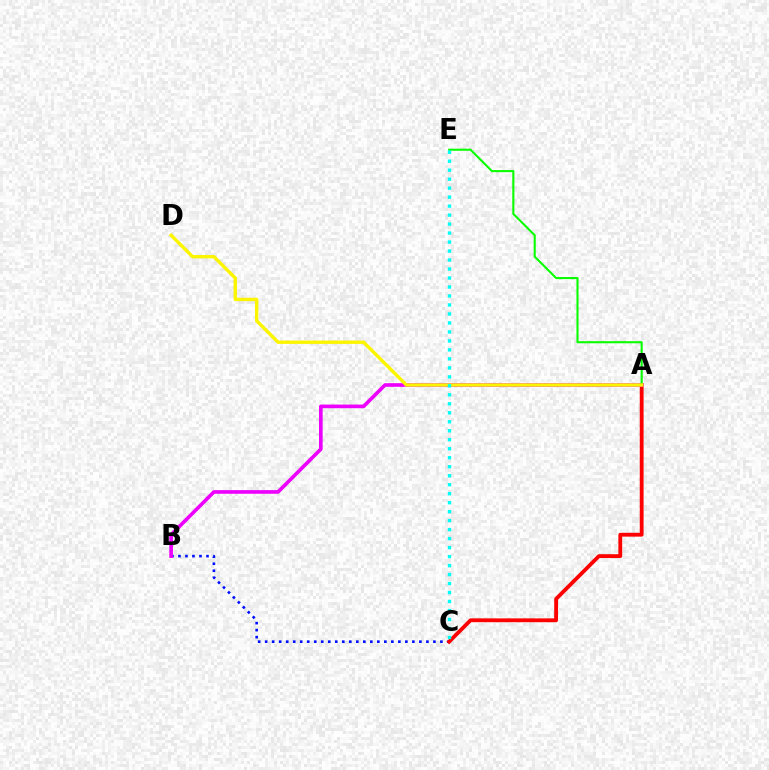{('B', 'C'): [{'color': '#0010ff', 'line_style': 'dotted', 'thickness': 1.9}], ('A', 'C'): [{'color': '#ff0000', 'line_style': 'solid', 'thickness': 2.75}], ('A', 'B'): [{'color': '#ee00ff', 'line_style': 'solid', 'thickness': 2.63}], ('A', 'E'): [{'color': '#08ff00', 'line_style': 'solid', 'thickness': 1.51}], ('A', 'D'): [{'color': '#fcf500', 'line_style': 'solid', 'thickness': 2.43}], ('C', 'E'): [{'color': '#00fff6', 'line_style': 'dotted', 'thickness': 2.44}]}